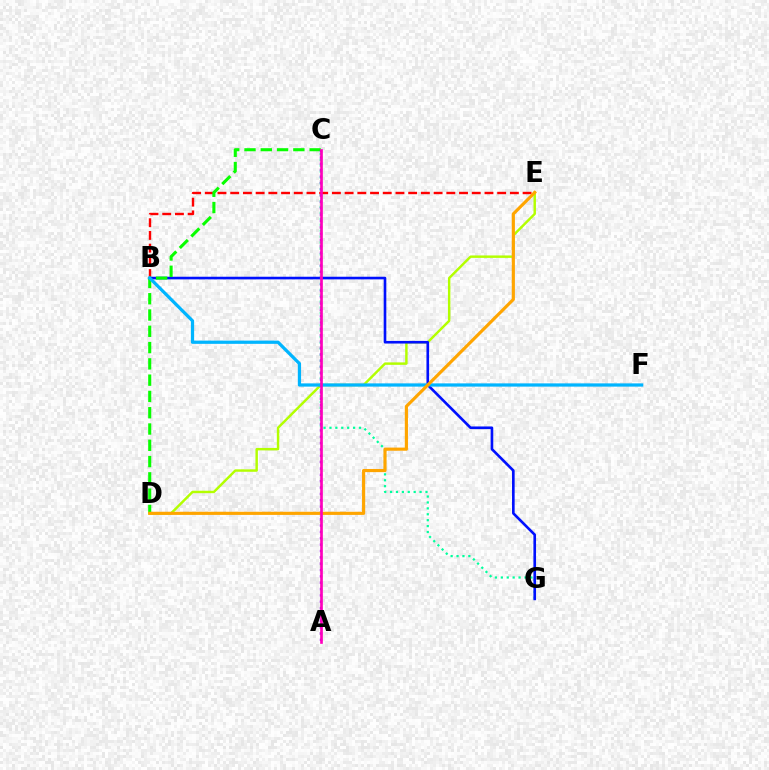{('D', 'E'): [{'color': '#b3ff00', 'line_style': 'solid', 'thickness': 1.76}, {'color': '#ffa500', 'line_style': 'solid', 'thickness': 2.27}], ('B', 'E'): [{'color': '#ff0000', 'line_style': 'dashed', 'thickness': 1.73}], ('C', 'G'): [{'color': '#00ff9d', 'line_style': 'dotted', 'thickness': 1.6}], ('B', 'G'): [{'color': '#0010ff', 'line_style': 'solid', 'thickness': 1.9}], ('C', 'D'): [{'color': '#08ff00', 'line_style': 'dashed', 'thickness': 2.21}], ('A', 'C'): [{'color': '#9b00ff', 'line_style': 'dotted', 'thickness': 1.72}, {'color': '#ff00bd', 'line_style': 'solid', 'thickness': 1.92}], ('B', 'F'): [{'color': '#00b5ff', 'line_style': 'solid', 'thickness': 2.34}]}